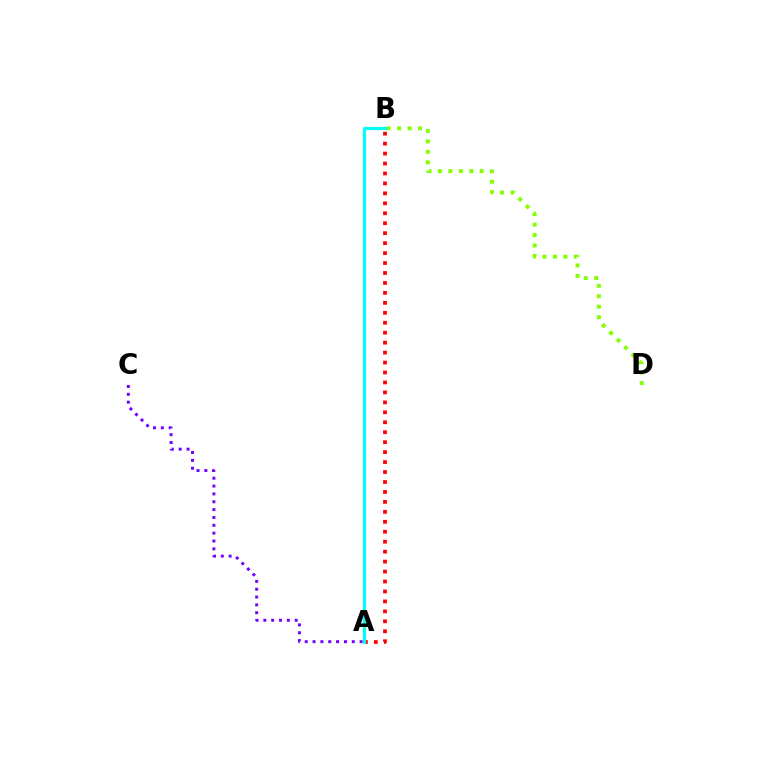{('B', 'D'): [{'color': '#84ff00', 'line_style': 'dotted', 'thickness': 2.84}], ('A', 'C'): [{'color': '#7200ff', 'line_style': 'dotted', 'thickness': 2.13}], ('A', 'B'): [{'color': '#ff0000', 'line_style': 'dotted', 'thickness': 2.7}, {'color': '#00fff6', 'line_style': 'solid', 'thickness': 2.29}]}